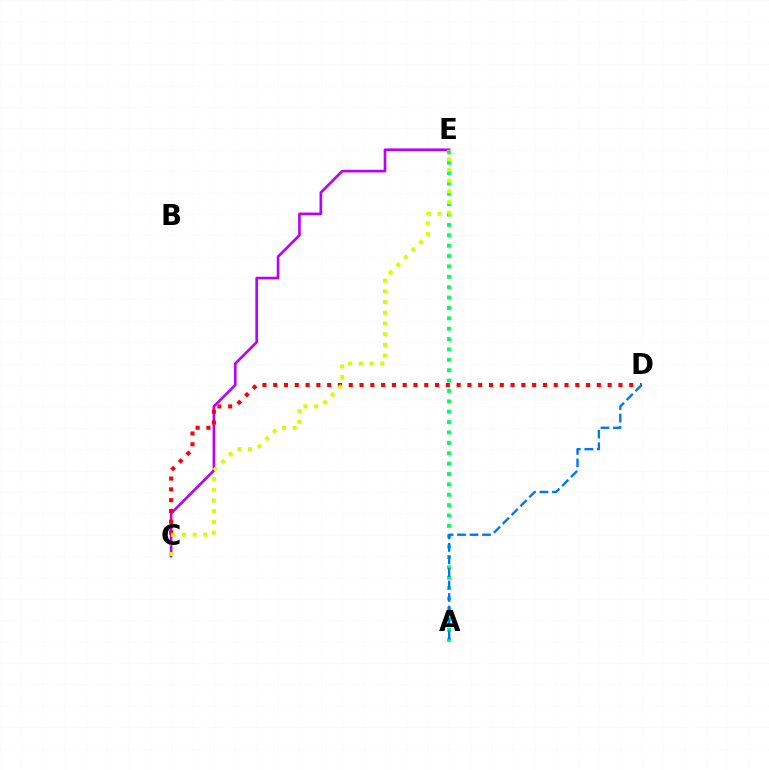{('C', 'E'): [{'color': '#b900ff', 'line_style': 'solid', 'thickness': 1.9}, {'color': '#d1ff00', 'line_style': 'dotted', 'thickness': 2.91}], ('C', 'D'): [{'color': '#ff0000', 'line_style': 'dotted', 'thickness': 2.93}], ('A', 'E'): [{'color': '#00ff5c', 'line_style': 'dotted', 'thickness': 2.82}], ('A', 'D'): [{'color': '#0074ff', 'line_style': 'dashed', 'thickness': 1.7}]}